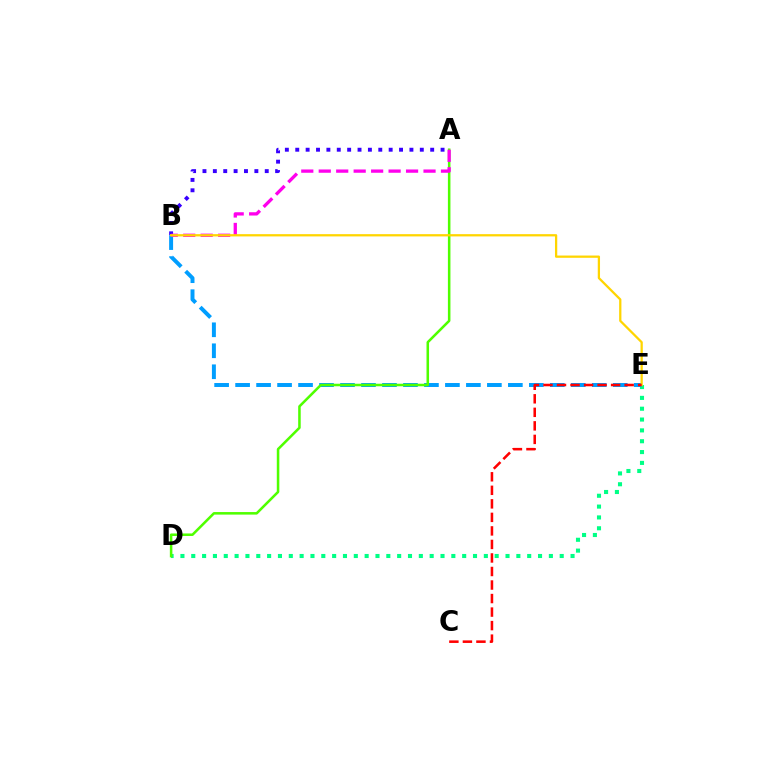{('D', 'E'): [{'color': '#00ff86', 'line_style': 'dotted', 'thickness': 2.94}], ('A', 'B'): [{'color': '#3700ff', 'line_style': 'dotted', 'thickness': 2.82}, {'color': '#ff00ed', 'line_style': 'dashed', 'thickness': 2.37}], ('B', 'E'): [{'color': '#009eff', 'line_style': 'dashed', 'thickness': 2.85}, {'color': '#ffd500', 'line_style': 'solid', 'thickness': 1.63}], ('A', 'D'): [{'color': '#4fff00', 'line_style': 'solid', 'thickness': 1.83}], ('C', 'E'): [{'color': '#ff0000', 'line_style': 'dashed', 'thickness': 1.84}]}